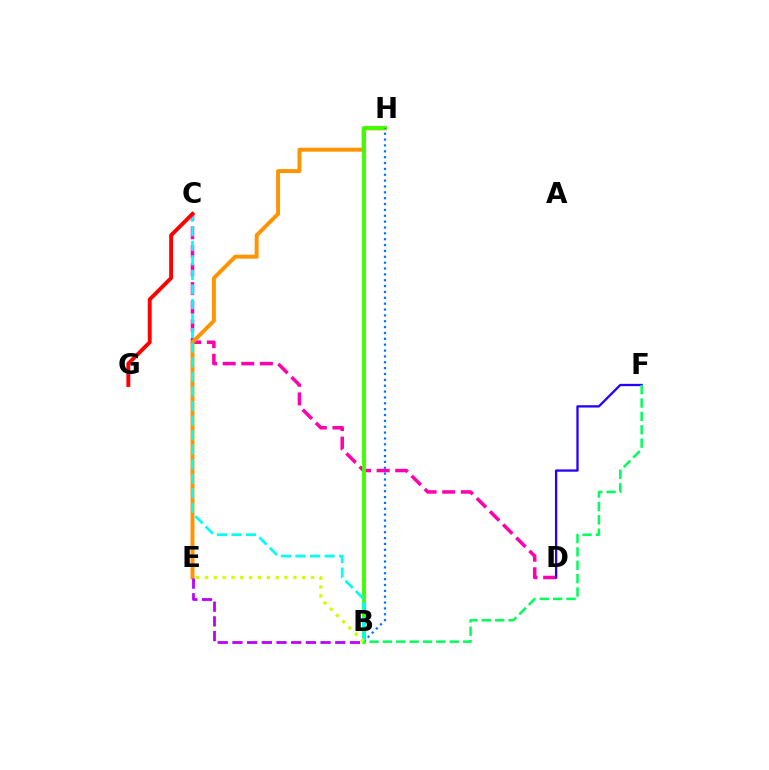{('C', 'D'): [{'color': '#ff00ac', 'line_style': 'dashed', 'thickness': 2.53}], ('E', 'H'): [{'color': '#ff9400', 'line_style': 'solid', 'thickness': 2.84}], ('D', 'F'): [{'color': '#2500ff', 'line_style': 'solid', 'thickness': 1.65}], ('B', 'H'): [{'color': '#3dff00', 'line_style': 'solid', 'thickness': 2.76}, {'color': '#0074ff', 'line_style': 'dotted', 'thickness': 1.59}], ('B', 'C'): [{'color': '#00fff6', 'line_style': 'dashed', 'thickness': 1.98}], ('B', 'E'): [{'color': '#d1ff00', 'line_style': 'dotted', 'thickness': 2.4}, {'color': '#b900ff', 'line_style': 'dashed', 'thickness': 2.0}], ('B', 'F'): [{'color': '#00ff5c', 'line_style': 'dashed', 'thickness': 1.82}], ('C', 'G'): [{'color': '#ff0000', 'line_style': 'solid', 'thickness': 2.8}]}